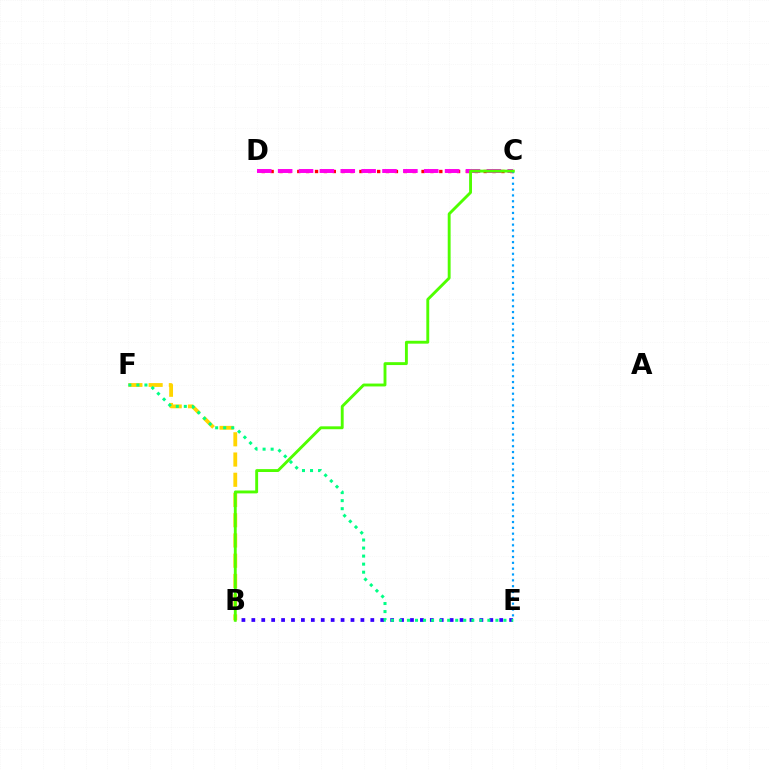{('C', 'D'): [{'color': '#ff0000', 'line_style': 'dotted', 'thickness': 2.41}, {'color': '#ff00ed', 'line_style': 'dashed', 'thickness': 2.84}], ('B', 'F'): [{'color': '#ffd500', 'line_style': 'dashed', 'thickness': 2.75}], ('B', 'E'): [{'color': '#3700ff', 'line_style': 'dotted', 'thickness': 2.69}], ('C', 'E'): [{'color': '#009eff', 'line_style': 'dotted', 'thickness': 1.58}], ('B', 'C'): [{'color': '#4fff00', 'line_style': 'solid', 'thickness': 2.08}], ('E', 'F'): [{'color': '#00ff86', 'line_style': 'dotted', 'thickness': 2.18}]}